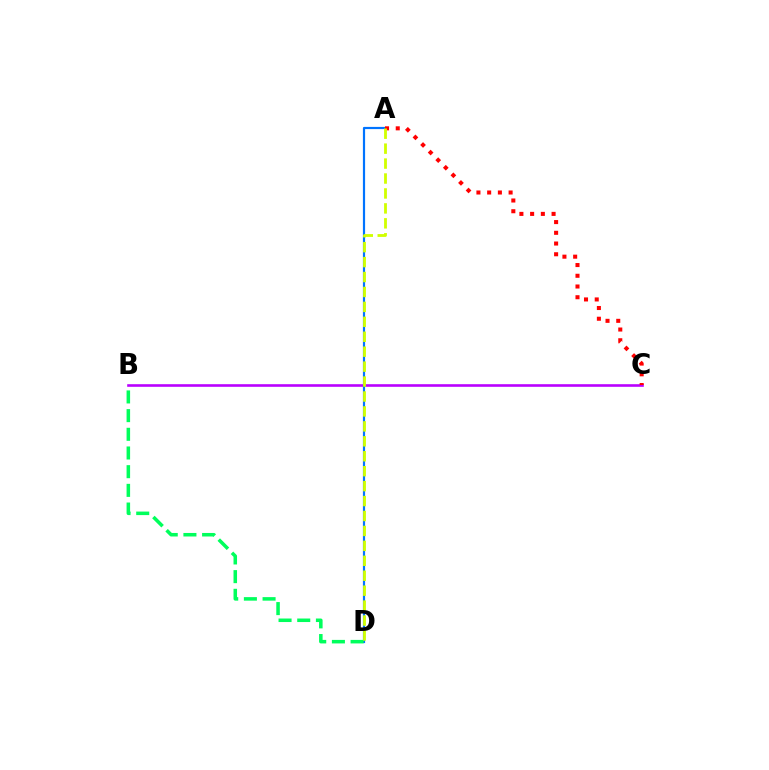{('B', 'C'): [{'color': '#b900ff', 'line_style': 'solid', 'thickness': 1.89}], ('A', 'D'): [{'color': '#0074ff', 'line_style': 'solid', 'thickness': 1.58}, {'color': '#d1ff00', 'line_style': 'dashed', 'thickness': 2.03}], ('A', 'C'): [{'color': '#ff0000', 'line_style': 'dotted', 'thickness': 2.91}], ('B', 'D'): [{'color': '#00ff5c', 'line_style': 'dashed', 'thickness': 2.54}]}